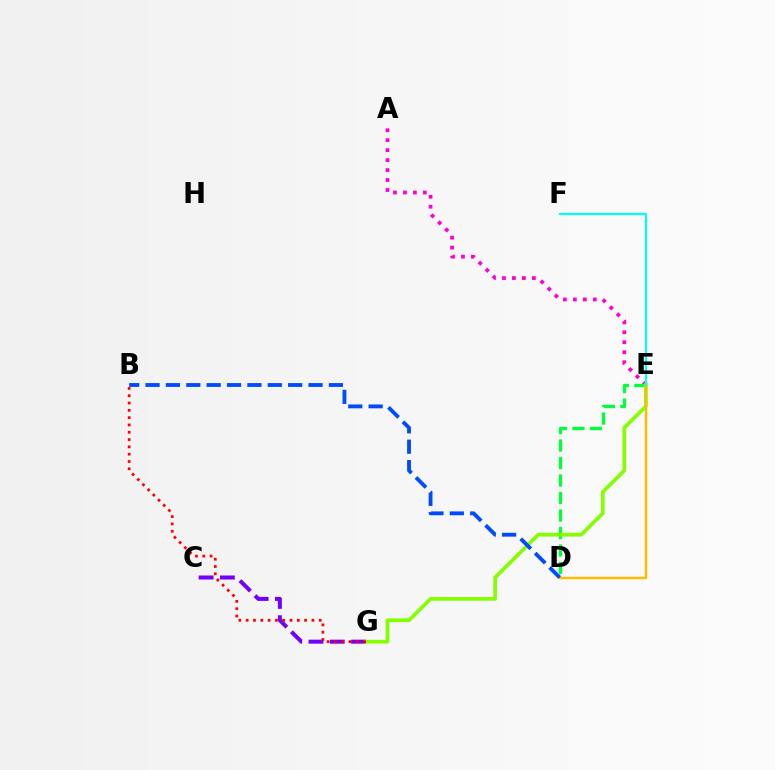{('A', 'E'): [{'color': '#ff00cf', 'line_style': 'dotted', 'thickness': 2.71}], ('D', 'E'): [{'color': '#00ff39', 'line_style': 'dashed', 'thickness': 2.38}, {'color': '#ffbd00', 'line_style': 'solid', 'thickness': 1.79}], ('C', 'G'): [{'color': '#7200ff', 'line_style': 'dashed', 'thickness': 2.89}], ('E', 'G'): [{'color': '#84ff00', 'line_style': 'solid', 'thickness': 2.66}], ('E', 'F'): [{'color': '#00fff6', 'line_style': 'solid', 'thickness': 1.55}], ('B', 'G'): [{'color': '#ff0000', 'line_style': 'dotted', 'thickness': 1.99}], ('B', 'D'): [{'color': '#004bff', 'line_style': 'dashed', 'thickness': 2.77}]}